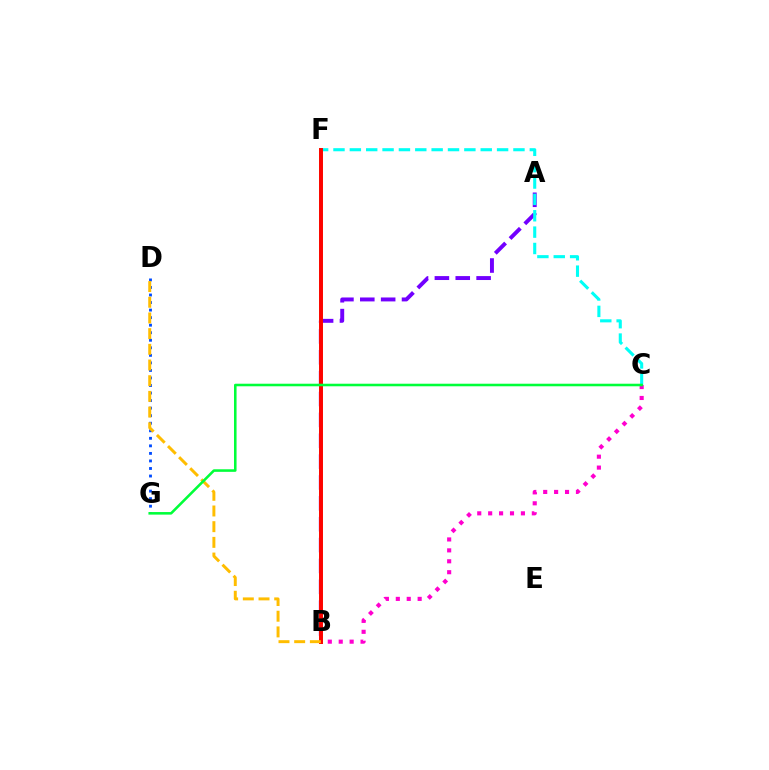{('A', 'B'): [{'color': '#7200ff', 'line_style': 'dashed', 'thickness': 2.83}], ('B', 'F'): [{'color': '#84ff00', 'line_style': 'solid', 'thickness': 2.81}, {'color': '#ff0000', 'line_style': 'solid', 'thickness': 2.83}], ('D', 'G'): [{'color': '#004bff', 'line_style': 'dotted', 'thickness': 2.05}], ('B', 'C'): [{'color': '#ff00cf', 'line_style': 'dotted', 'thickness': 2.97}], ('C', 'F'): [{'color': '#00fff6', 'line_style': 'dashed', 'thickness': 2.22}], ('B', 'D'): [{'color': '#ffbd00', 'line_style': 'dashed', 'thickness': 2.13}], ('C', 'G'): [{'color': '#00ff39', 'line_style': 'solid', 'thickness': 1.85}]}